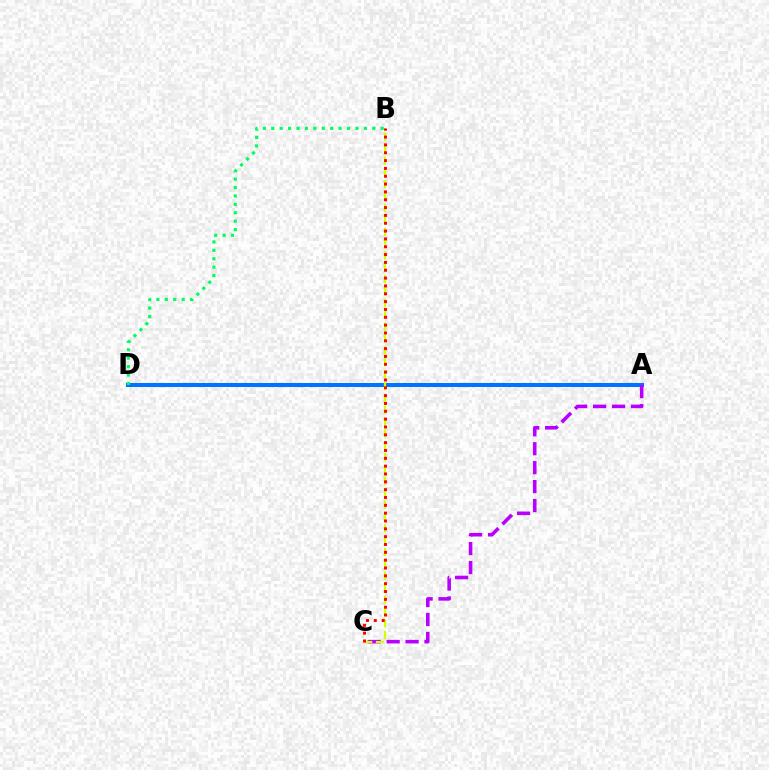{('A', 'D'): [{'color': '#0074ff', 'line_style': 'solid', 'thickness': 2.89}], ('A', 'C'): [{'color': '#b900ff', 'line_style': 'dashed', 'thickness': 2.57}], ('B', 'D'): [{'color': '#00ff5c', 'line_style': 'dotted', 'thickness': 2.29}], ('B', 'C'): [{'color': '#d1ff00', 'line_style': 'dashed', 'thickness': 1.61}, {'color': '#ff0000', 'line_style': 'dotted', 'thickness': 2.13}]}